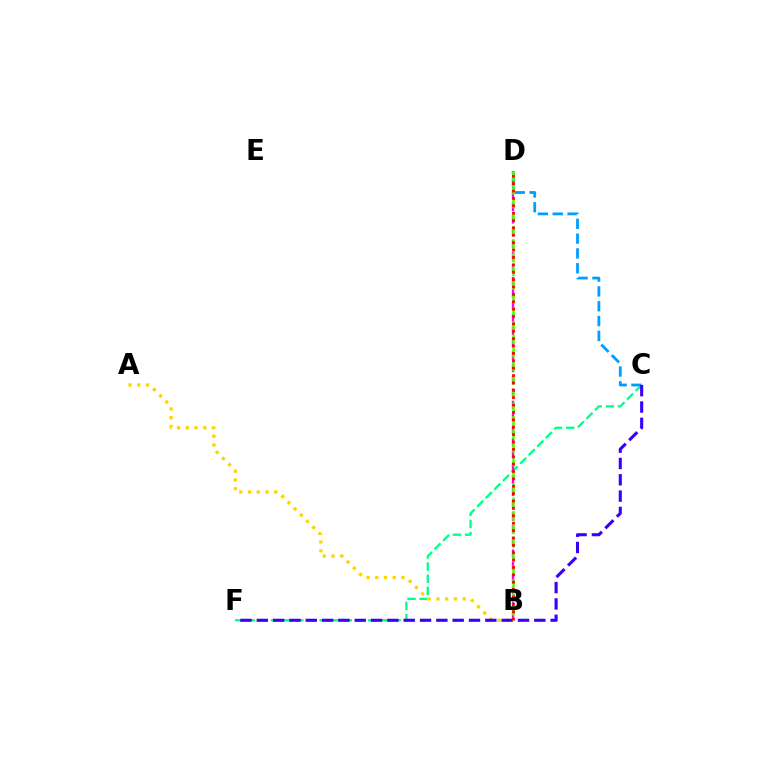{('C', 'F'): [{'color': '#00ff86', 'line_style': 'dashed', 'thickness': 1.65}, {'color': '#3700ff', 'line_style': 'dashed', 'thickness': 2.22}], ('A', 'B'): [{'color': '#ffd500', 'line_style': 'dotted', 'thickness': 2.38}], ('B', 'D'): [{'color': '#ff00ed', 'line_style': 'dashed', 'thickness': 1.68}, {'color': '#4fff00', 'line_style': 'dashed', 'thickness': 1.85}, {'color': '#ff0000', 'line_style': 'dotted', 'thickness': 2.01}], ('C', 'D'): [{'color': '#009eff', 'line_style': 'dashed', 'thickness': 2.02}]}